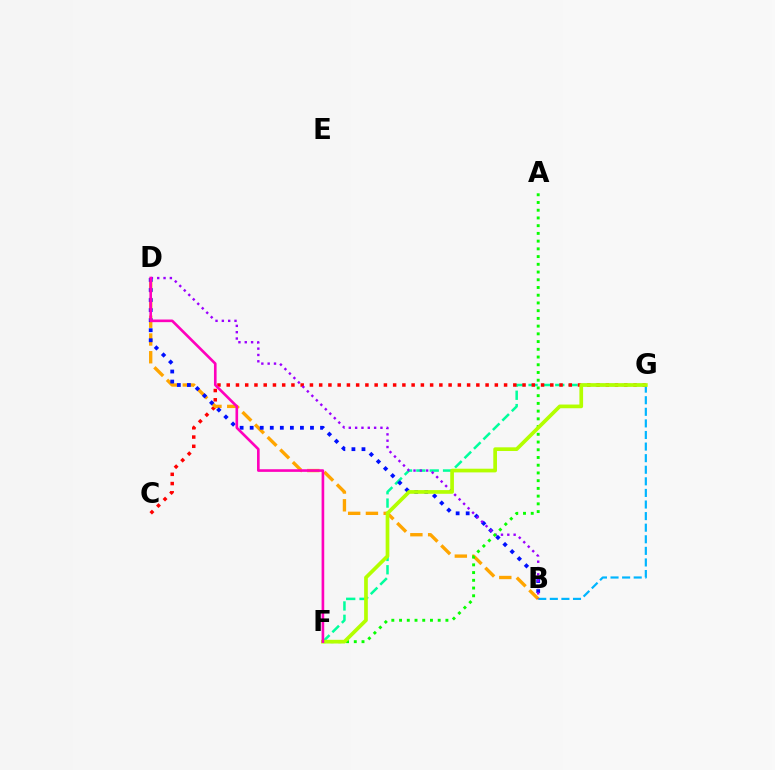{('F', 'G'): [{'color': '#00ff9d', 'line_style': 'dashed', 'thickness': 1.81}, {'color': '#b3ff00', 'line_style': 'solid', 'thickness': 2.66}], ('B', 'G'): [{'color': '#00b5ff', 'line_style': 'dashed', 'thickness': 1.57}], ('C', 'G'): [{'color': '#ff0000', 'line_style': 'dotted', 'thickness': 2.51}], ('B', 'D'): [{'color': '#ffa500', 'line_style': 'dashed', 'thickness': 2.41}, {'color': '#0010ff', 'line_style': 'dotted', 'thickness': 2.73}, {'color': '#9b00ff', 'line_style': 'dotted', 'thickness': 1.72}], ('A', 'F'): [{'color': '#08ff00', 'line_style': 'dotted', 'thickness': 2.1}], ('D', 'F'): [{'color': '#ff00bd', 'line_style': 'solid', 'thickness': 1.9}]}